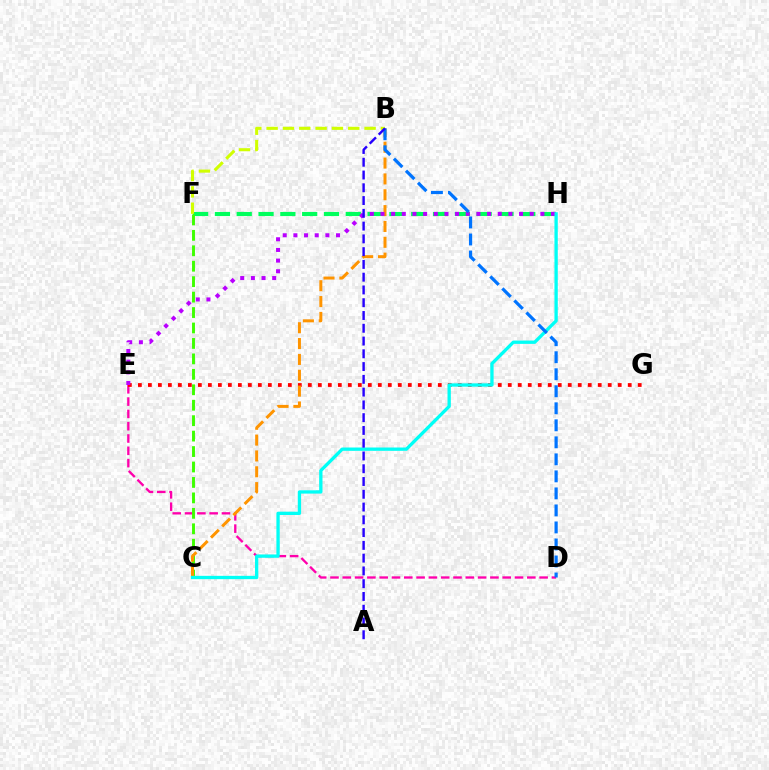{('D', 'E'): [{'color': '#ff00ac', 'line_style': 'dashed', 'thickness': 1.67}], ('F', 'H'): [{'color': '#00ff5c', 'line_style': 'dashed', 'thickness': 2.96}], ('C', 'F'): [{'color': '#3dff00', 'line_style': 'dashed', 'thickness': 2.1}], ('E', 'G'): [{'color': '#ff0000', 'line_style': 'dotted', 'thickness': 2.72}], ('B', 'C'): [{'color': '#ff9400', 'line_style': 'dashed', 'thickness': 2.15}], ('B', 'F'): [{'color': '#d1ff00', 'line_style': 'dashed', 'thickness': 2.22}], ('E', 'H'): [{'color': '#b900ff', 'line_style': 'dotted', 'thickness': 2.9}], ('C', 'H'): [{'color': '#00fff6', 'line_style': 'solid', 'thickness': 2.38}], ('B', 'D'): [{'color': '#0074ff', 'line_style': 'dashed', 'thickness': 2.31}], ('A', 'B'): [{'color': '#2500ff', 'line_style': 'dashed', 'thickness': 1.73}]}